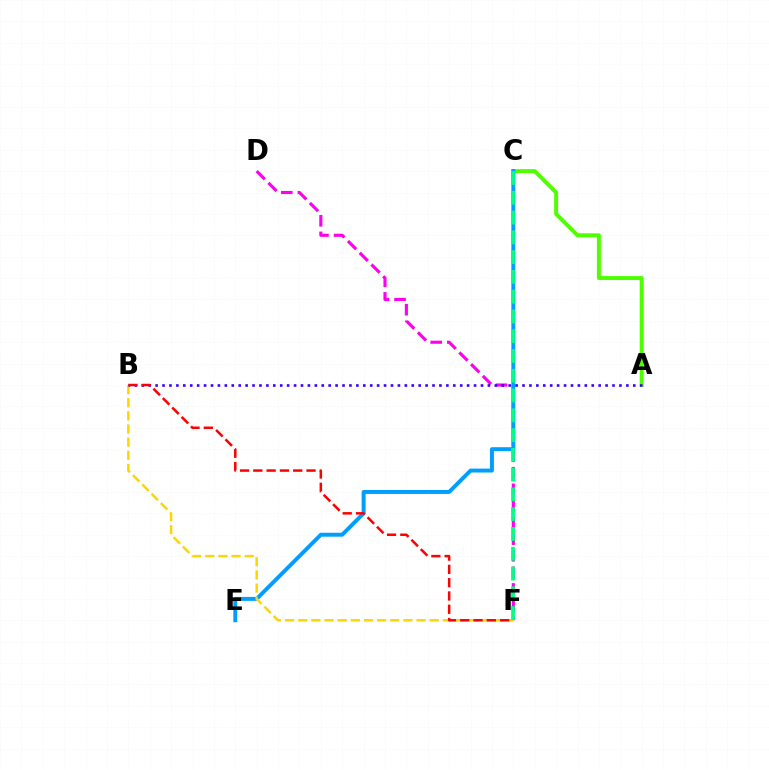{('D', 'F'): [{'color': '#ff00ed', 'line_style': 'dashed', 'thickness': 2.26}], ('A', 'C'): [{'color': '#4fff00', 'line_style': 'solid', 'thickness': 2.86}], ('C', 'E'): [{'color': '#009eff', 'line_style': 'solid', 'thickness': 2.83}], ('B', 'F'): [{'color': '#ffd500', 'line_style': 'dashed', 'thickness': 1.79}, {'color': '#ff0000', 'line_style': 'dashed', 'thickness': 1.81}], ('A', 'B'): [{'color': '#3700ff', 'line_style': 'dotted', 'thickness': 1.88}], ('C', 'F'): [{'color': '#00ff86', 'line_style': 'dashed', 'thickness': 2.69}]}